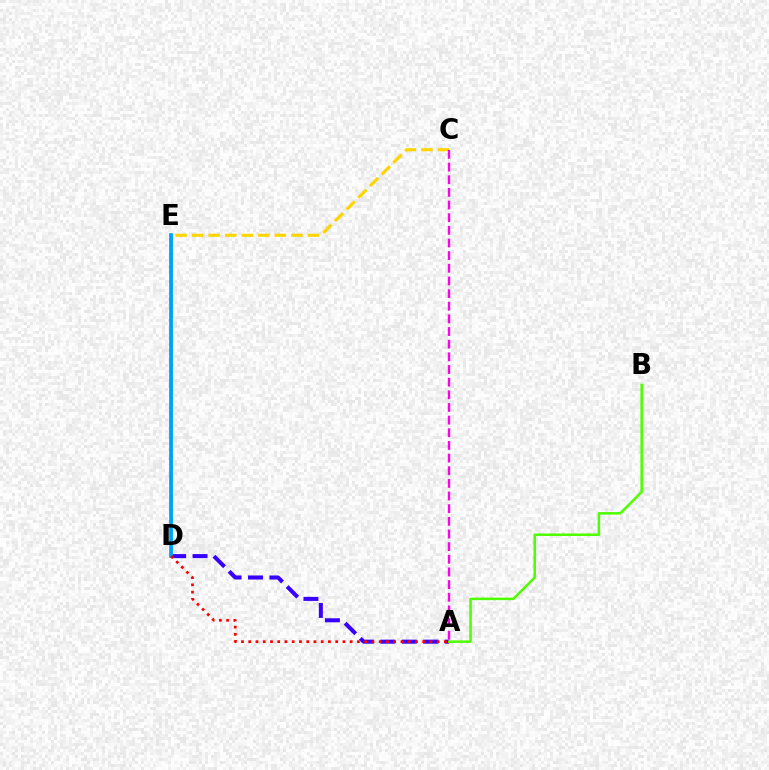{('A', 'D'): [{'color': '#3700ff', 'line_style': 'dashed', 'thickness': 2.91}, {'color': '#ff0000', 'line_style': 'dotted', 'thickness': 1.97}], ('A', 'B'): [{'color': '#4fff00', 'line_style': 'solid', 'thickness': 1.83}], ('C', 'E'): [{'color': '#ffd500', 'line_style': 'dashed', 'thickness': 2.25}], ('D', 'E'): [{'color': '#00ff86', 'line_style': 'solid', 'thickness': 1.86}, {'color': '#009eff', 'line_style': 'solid', 'thickness': 2.66}], ('A', 'C'): [{'color': '#ff00ed', 'line_style': 'dashed', 'thickness': 1.72}]}